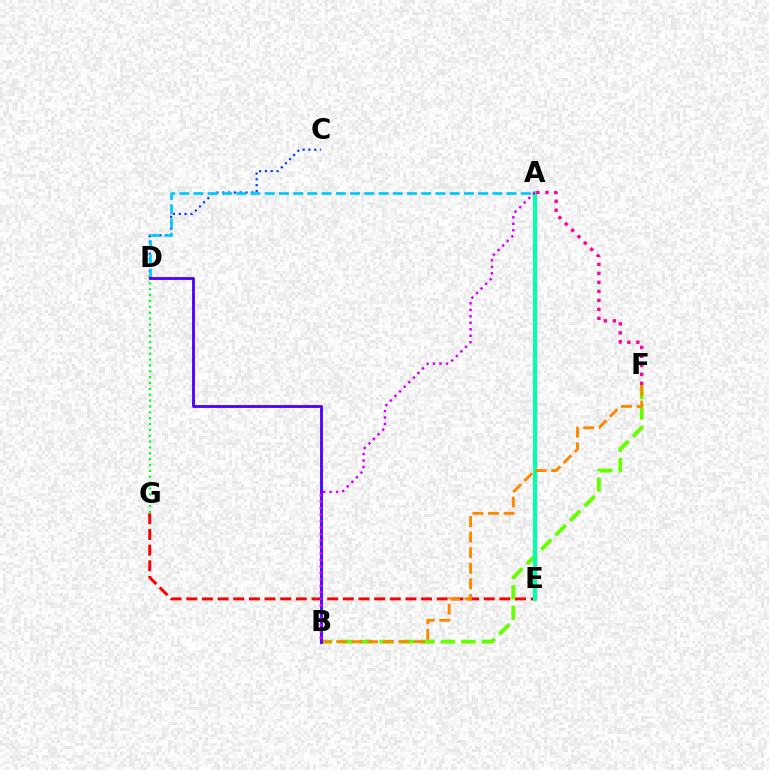{('D', 'G'): [{'color': '#00ff27', 'line_style': 'dotted', 'thickness': 1.59}], ('B', 'F'): [{'color': '#66ff00', 'line_style': 'dashed', 'thickness': 2.78}, {'color': '#ff8800', 'line_style': 'dashed', 'thickness': 2.11}], ('A', 'E'): [{'color': '#eeff00', 'line_style': 'dotted', 'thickness': 1.66}, {'color': '#00ffaf', 'line_style': 'solid', 'thickness': 2.95}], ('C', 'D'): [{'color': '#003fff', 'line_style': 'dotted', 'thickness': 1.58}], ('A', 'D'): [{'color': '#00c7ff', 'line_style': 'dashed', 'thickness': 1.93}], ('E', 'G'): [{'color': '#ff0000', 'line_style': 'dashed', 'thickness': 2.13}], ('B', 'D'): [{'color': '#4f00ff', 'line_style': 'solid', 'thickness': 2.05}], ('A', 'F'): [{'color': '#ff00a0', 'line_style': 'dotted', 'thickness': 2.44}], ('A', 'B'): [{'color': '#d600ff', 'line_style': 'dotted', 'thickness': 1.76}]}